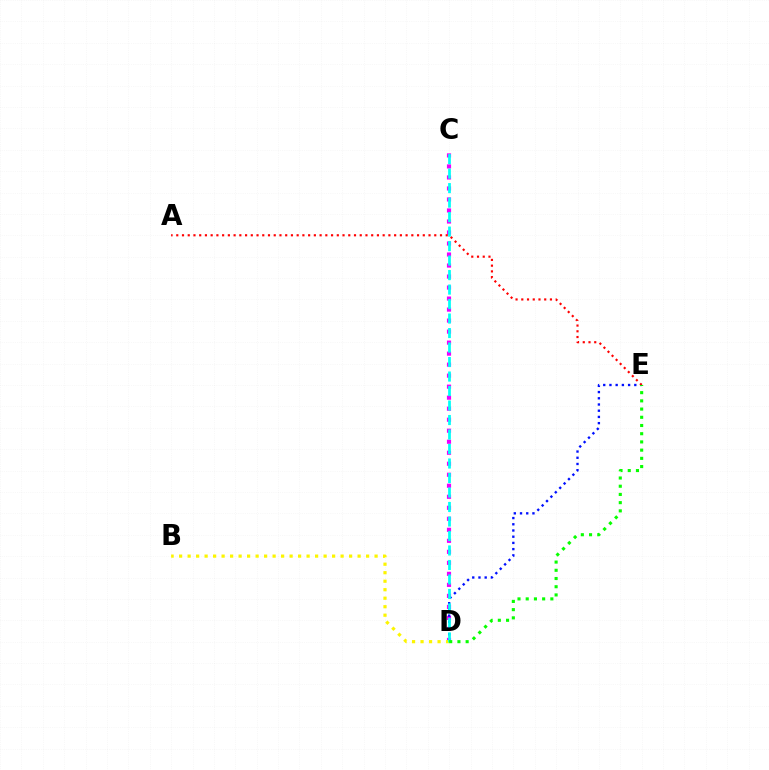{('C', 'D'): [{'color': '#ee00ff', 'line_style': 'dotted', 'thickness': 2.99}, {'color': '#00fff6', 'line_style': 'dashed', 'thickness': 1.97}], ('D', 'E'): [{'color': '#0010ff', 'line_style': 'dotted', 'thickness': 1.69}, {'color': '#08ff00', 'line_style': 'dotted', 'thickness': 2.23}], ('B', 'D'): [{'color': '#fcf500', 'line_style': 'dotted', 'thickness': 2.31}], ('A', 'E'): [{'color': '#ff0000', 'line_style': 'dotted', 'thickness': 1.56}]}